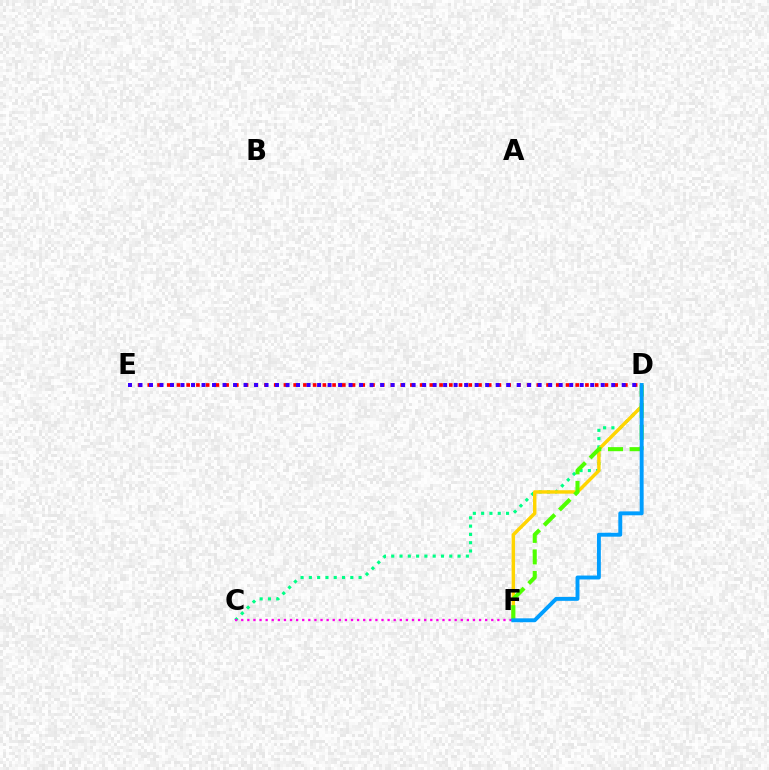{('C', 'D'): [{'color': '#00ff86', 'line_style': 'dotted', 'thickness': 2.25}], ('D', 'F'): [{'color': '#ffd500', 'line_style': 'solid', 'thickness': 2.48}, {'color': '#4fff00', 'line_style': 'dashed', 'thickness': 2.93}, {'color': '#009eff', 'line_style': 'solid', 'thickness': 2.82}], ('C', 'F'): [{'color': '#ff00ed', 'line_style': 'dotted', 'thickness': 1.66}], ('D', 'E'): [{'color': '#ff0000', 'line_style': 'dotted', 'thickness': 2.64}, {'color': '#3700ff', 'line_style': 'dotted', 'thickness': 2.85}]}